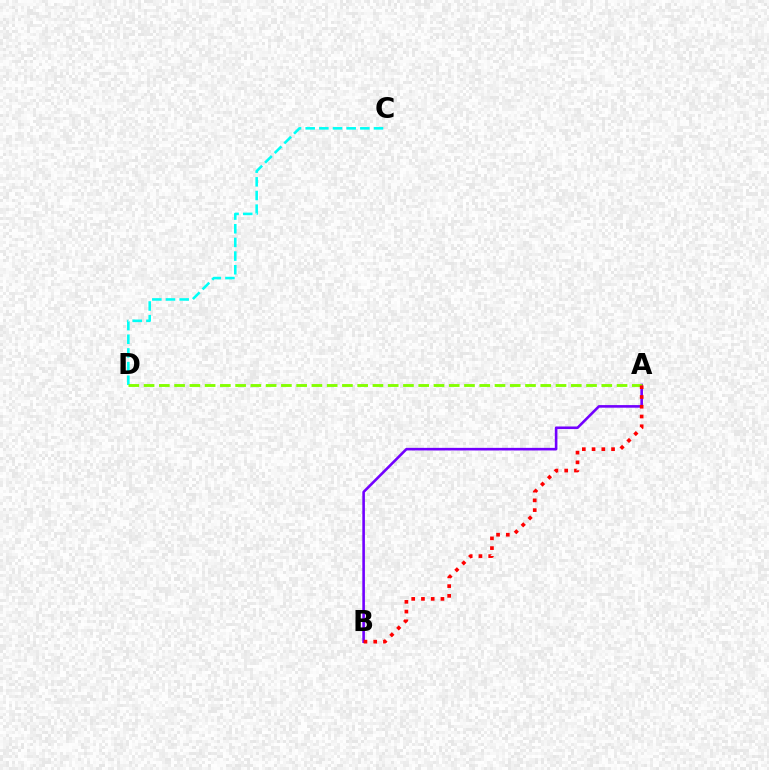{('C', 'D'): [{'color': '#00fff6', 'line_style': 'dashed', 'thickness': 1.86}], ('A', 'B'): [{'color': '#7200ff', 'line_style': 'solid', 'thickness': 1.87}, {'color': '#ff0000', 'line_style': 'dotted', 'thickness': 2.65}], ('A', 'D'): [{'color': '#84ff00', 'line_style': 'dashed', 'thickness': 2.07}]}